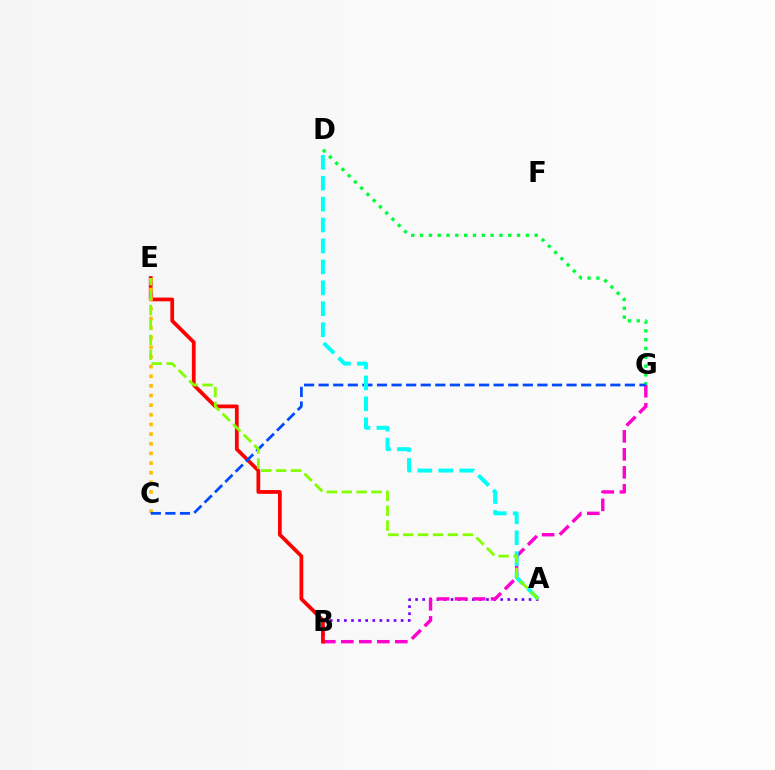{('D', 'G'): [{'color': '#00ff39', 'line_style': 'dotted', 'thickness': 2.4}], ('A', 'B'): [{'color': '#7200ff', 'line_style': 'dotted', 'thickness': 1.93}], ('B', 'G'): [{'color': '#ff00cf', 'line_style': 'dashed', 'thickness': 2.45}], ('B', 'E'): [{'color': '#ff0000', 'line_style': 'solid', 'thickness': 2.7}], ('C', 'E'): [{'color': '#ffbd00', 'line_style': 'dotted', 'thickness': 2.62}], ('C', 'G'): [{'color': '#004bff', 'line_style': 'dashed', 'thickness': 1.98}], ('A', 'D'): [{'color': '#00fff6', 'line_style': 'dashed', 'thickness': 2.84}], ('A', 'E'): [{'color': '#84ff00', 'line_style': 'dashed', 'thickness': 2.02}]}